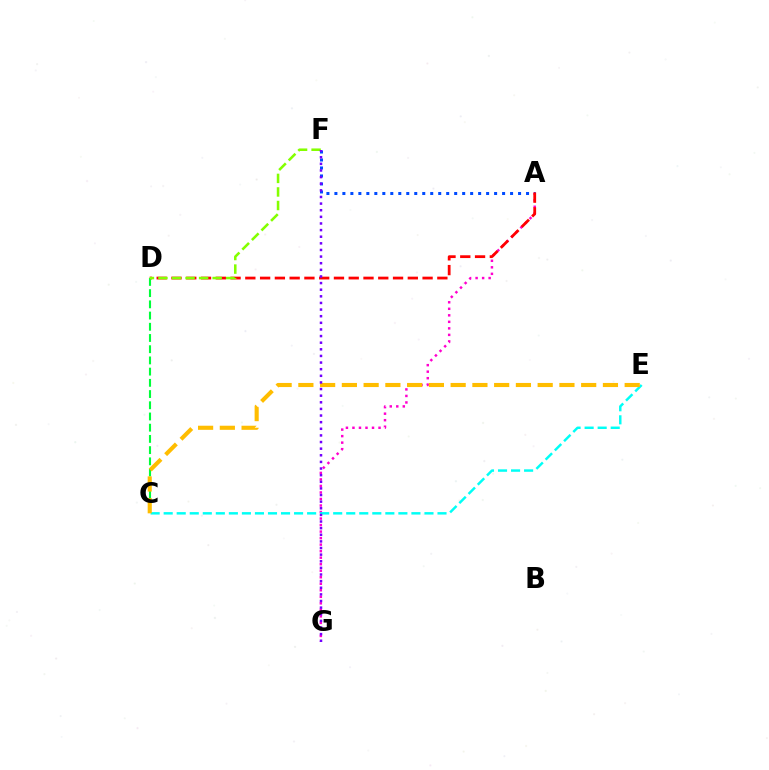{('A', 'G'): [{'color': '#ff00cf', 'line_style': 'dotted', 'thickness': 1.77}], ('A', 'F'): [{'color': '#004bff', 'line_style': 'dotted', 'thickness': 2.17}], ('A', 'D'): [{'color': '#ff0000', 'line_style': 'dashed', 'thickness': 2.01}], ('C', 'D'): [{'color': '#00ff39', 'line_style': 'dashed', 'thickness': 1.52}], ('C', 'E'): [{'color': '#00fff6', 'line_style': 'dashed', 'thickness': 1.77}, {'color': '#ffbd00', 'line_style': 'dashed', 'thickness': 2.96}], ('D', 'F'): [{'color': '#84ff00', 'line_style': 'dashed', 'thickness': 1.84}], ('F', 'G'): [{'color': '#7200ff', 'line_style': 'dotted', 'thickness': 1.8}]}